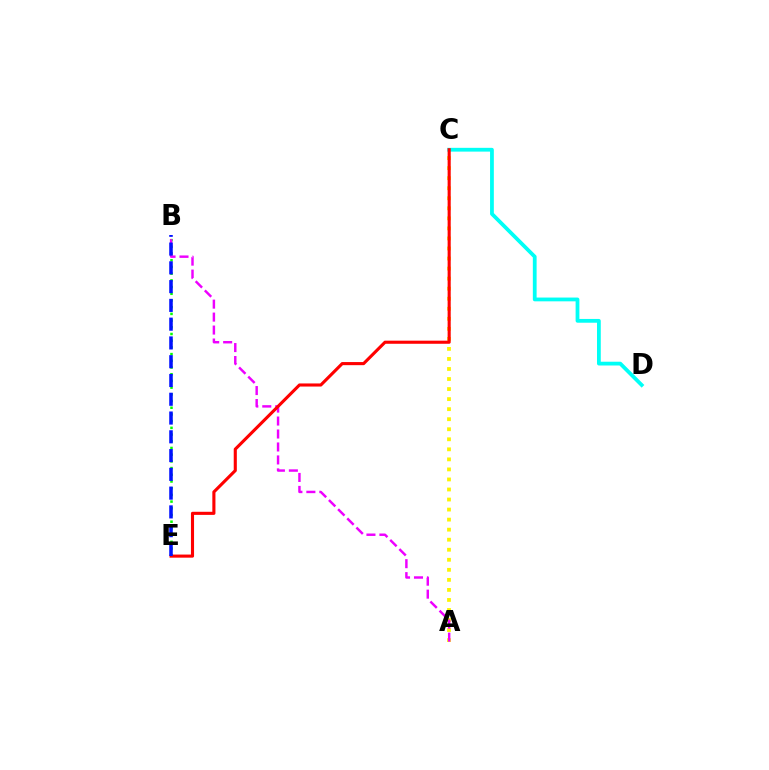{('A', 'C'): [{'color': '#fcf500', 'line_style': 'dotted', 'thickness': 2.73}], ('C', 'D'): [{'color': '#00fff6', 'line_style': 'solid', 'thickness': 2.72}], ('B', 'E'): [{'color': '#08ff00', 'line_style': 'dotted', 'thickness': 1.82}, {'color': '#0010ff', 'line_style': 'dashed', 'thickness': 2.55}], ('A', 'B'): [{'color': '#ee00ff', 'line_style': 'dashed', 'thickness': 1.76}], ('C', 'E'): [{'color': '#ff0000', 'line_style': 'solid', 'thickness': 2.24}]}